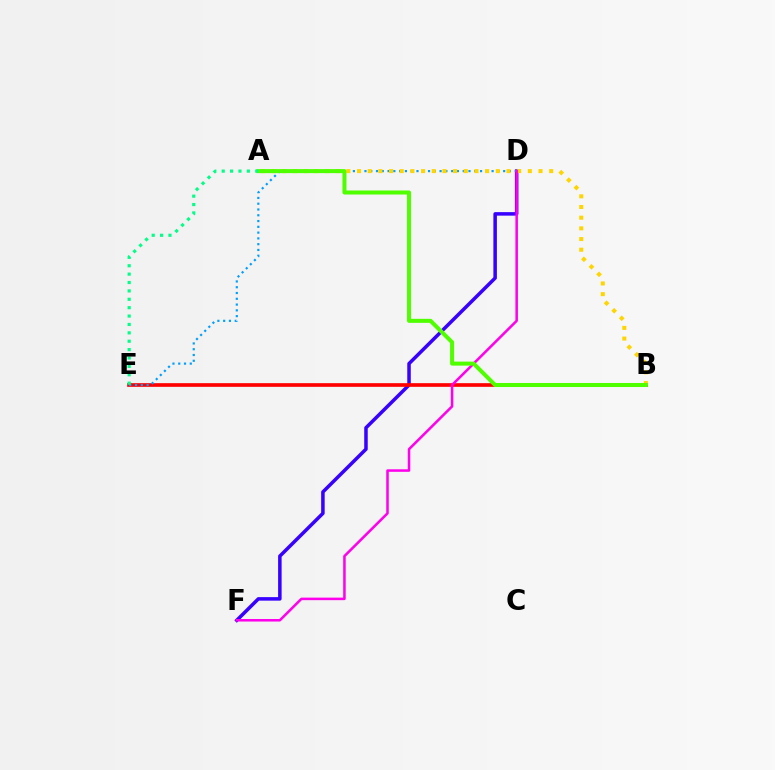{('D', 'F'): [{'color': '#3700ff', 'line_style': 'solid', 'thickness': 2.53}, {'color': '#ff00ed', 'line_style': 'solid', 'thickness': 1.82}], ('B', 'E'): [{'color': '#ff0000', 'line_style': 'solid', 'thickness': 2.64}], ('D', 'E'): [{'color': '#009eff', 'line_style': 'dotted', 'thickness': 1.57}], ('A', 'B'): [{'color': '#ffd500', 'line_style': 'dotted', 'thickness': 2.9}, {'color': '#4fff00', 'line_style': 'solid', 'thickness': 2.89}], ('A', 'E'): [{'color': '#00ff86', 'line_style': 'dotted', 'thickness': 2.28}]}